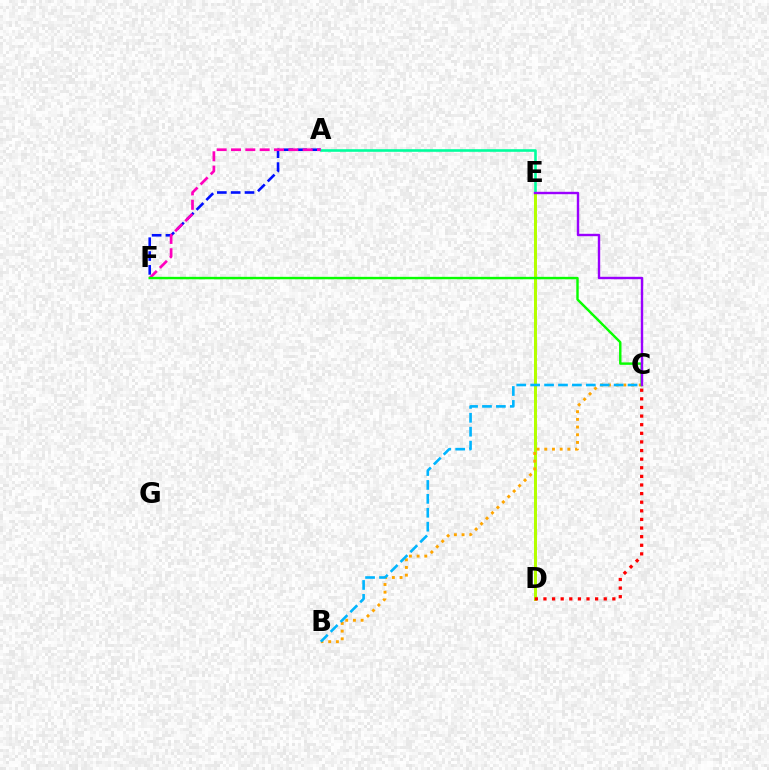{('A', 'F'): [{'color': '#0010ff', 'line_style': 'dashed', 'thickness': 1.88}, {'color': '#ff00bd', 'line_style': 'dashed', 'thickness': 1.95}], ('A', 'E'): [{'color': '#00ff9d', 'line_style': 'solid', 'thickness': 1.88}], ('D', 'E'): [{'color': '#b3ff00', 'line_style': 'solid', 'thickness': 2.16}], ('B', 'C'): [{'color': '#ffa500', 'line_style': 'dotted', 'thickness': 2.09}, {'color': '#00b5ff', 'line_style': 'dashed', 'thickness': 1.89}], ('C', 'F'): [{'color': '#08ff00', 'line_style': 'solid', 'thickness': 1.74}], ('C', 'E'): [{'color': '#9b00ff', 'line_style': 'solid', 'thickness': 1.73}], ('C', 'D'): [{'color': '#ff0000', 'line_style': 'dotted', 'thickness': 2.34}]}